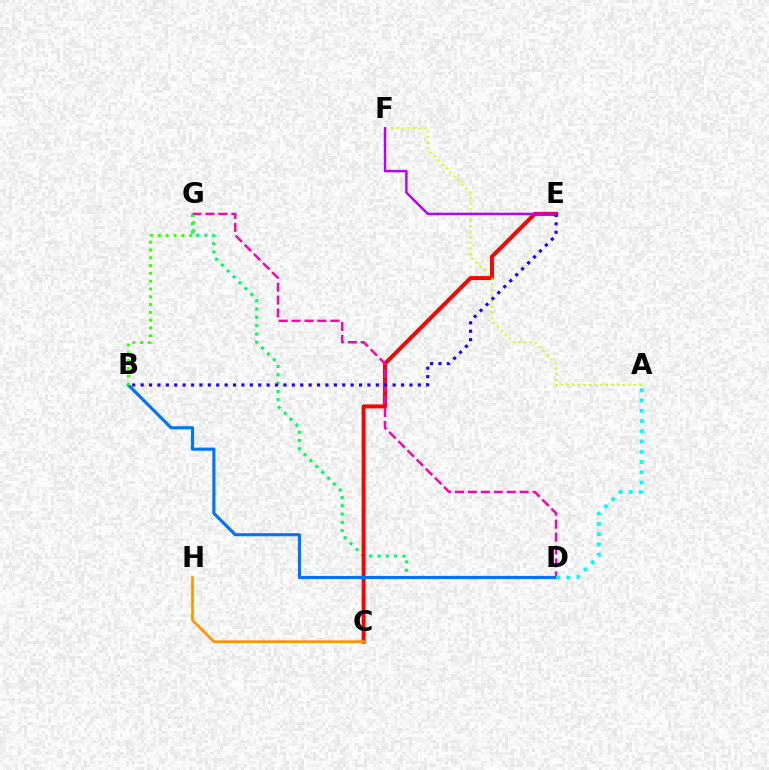{('D', 'G'): [{'color': '#00ff5c', 'line_style': 'dotted', 'thickness': 2.25}, {'color': '#ff00ac', 'line_style': 'dashed', 'thickness': 1.76}], ('C', 'E'): [{'color': '#ff0000', 'line_style': 'solid', 'thickness': 2.87}], ('B', 'D'): [{'color': '#0074ff', 'line_style': 'solid', 'thickness': 2.25}], ('C', 'H'): [{'color': '#ff9400', 'line_style': 'solid', 'thickness': 1.93}], ('A', 'D'): [{'color': '#00fff6', 'line_style': 'dotted', 'thickness': 2.78}], ('A', 'F'): [{'color': '#d1ff00', 'line_style': 'dotted', 'thickness': 1.52}], ('B', 'E'): [{'color': '#2500ff', 'line_style': 'dotted', 'thickness': 2.28}], ('B', 'G'): [{'color': '#3dff00', 'line_style': 'dotted', 'thickness': 2.12}], ('E', 'F'): [{'color': '#b900ff', 'line_style': 'solid', 'thickness': 1.76}]}